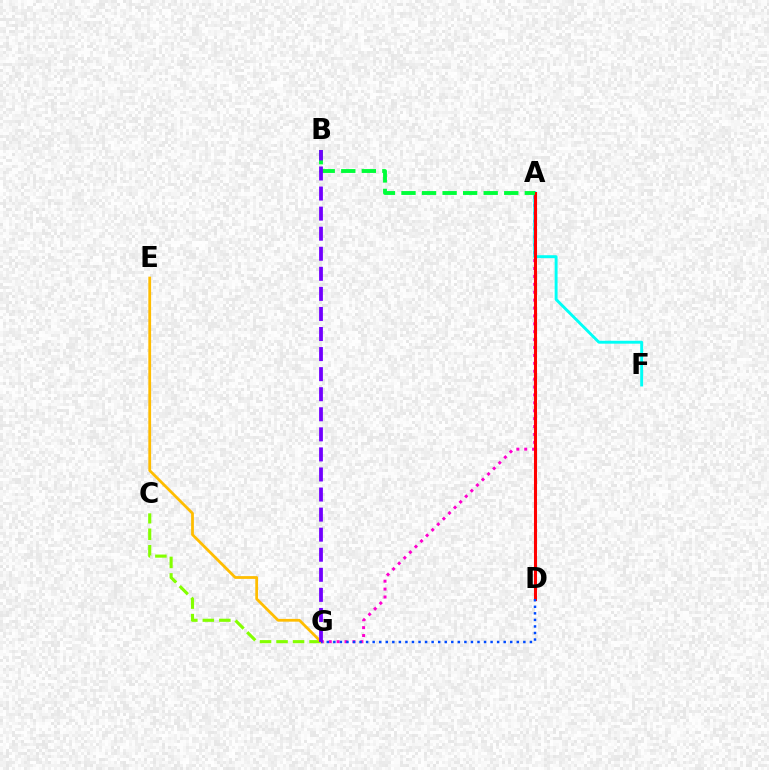{('A', 'G'): [{'color': '#ff00cf', 'line_style': 'dotted', 'thickness': 2.15}], ('A', 'F'): [{'color': '#00fff6', 'line_style': 'solid', 'thickness': 2.09}], ('A', 'D'): [{'color': '#ff0000', 'line_style': 'solid', 'thickness': 2.21}], ('C', 'G'): [{'color': '#84ff00', 'line_style': 'dashed', 'thickness': 2.24}], ('E', 'G'): [{'color': '#ffbd00', 'line_style': 'solid', 'thickness': 2.0}], ('D', 'G'): [{'color': '#004bff', 'line_style': 'dotted', 'thickness': 1.78}], ('A', 'B'): [{'color': '#00ff39', 'line_style': 'dashed', 'thickness': 2.79}], ('B', 'G'): [{'color': '#7200ff', 'line_style': 'dashed', 'thickness': 2.73}]}